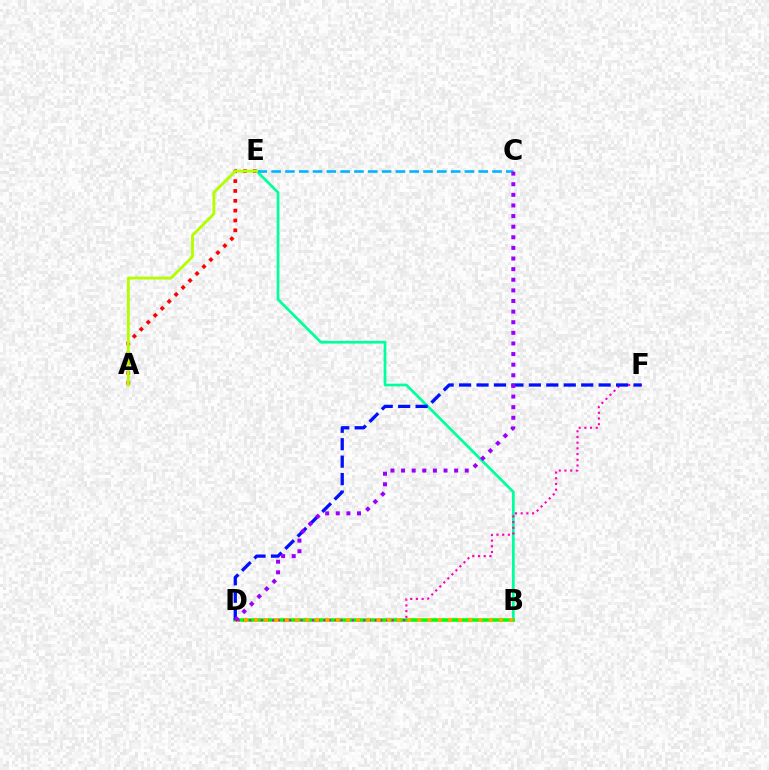{('A', 'E'): [{'color': '#ff0000', 'line_style': 'dotted', 'thickness': 2.67}, {'color': '#b3ff00', 'line_style': 'solid', 'thickness': 2.05}], ('B', 'E'): [{'color': '#00ff9d', 'line_style': 'solid', 'thickness': 1.96}], ('C', 'E'): [{'color': '#00b5ff', 'line_style': 'dashed', 'thickness': 1.88}], ('B', 'D'): [{'color': '#08ff00', 'line_style': 'solid', 'thickness': 2.54}, {'color': '#ffa500', 'line_style': 'dotted', 'thickness': 2.77}], ('D', 'F'): [{'color': '#ff00bd', 'line_style': 'dotted', 'thickness': 1.55}, {'color': '#0010ff', 'line_style': 'dashed', 'thickness': 2.37}], ('C', 'D'): [{'color': '#9b00ff', 'line_style': 'dotted', 'thickness': 2.88}]}